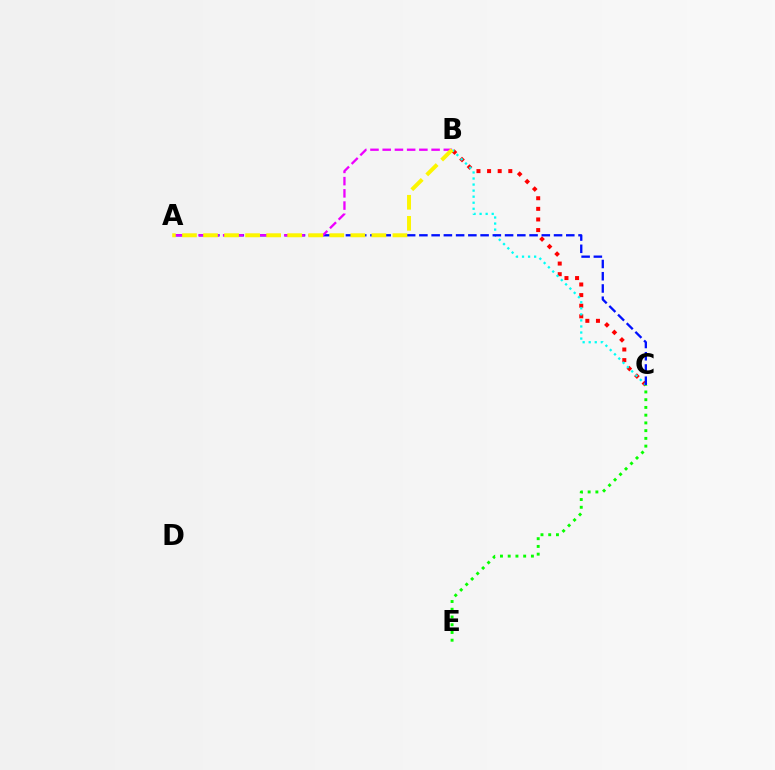{('B', 'C'): [{'color': '#ff0000', 'line_style': 'dotted', 'thickness': 2.88}, {'color': '#00fff6', 'line_style': 'dotted', 'thickness': 1.64}], ('A', 'C'): [{'color': '#0010ff', 'line_style': 'dashed', 'thickness': 1.66}], ('C', 'E'): [{'color': '#08ff00', 'line_style': 'dotted', 'thickness': 2.1}], ('A', 'B'): [{'color': '#ee00ff', 'line_style': 'dashed', 'thickness': 1.66}, {'color': '#fcf500', 'line_style': 'dashed', 'thickness': 2.86}]}